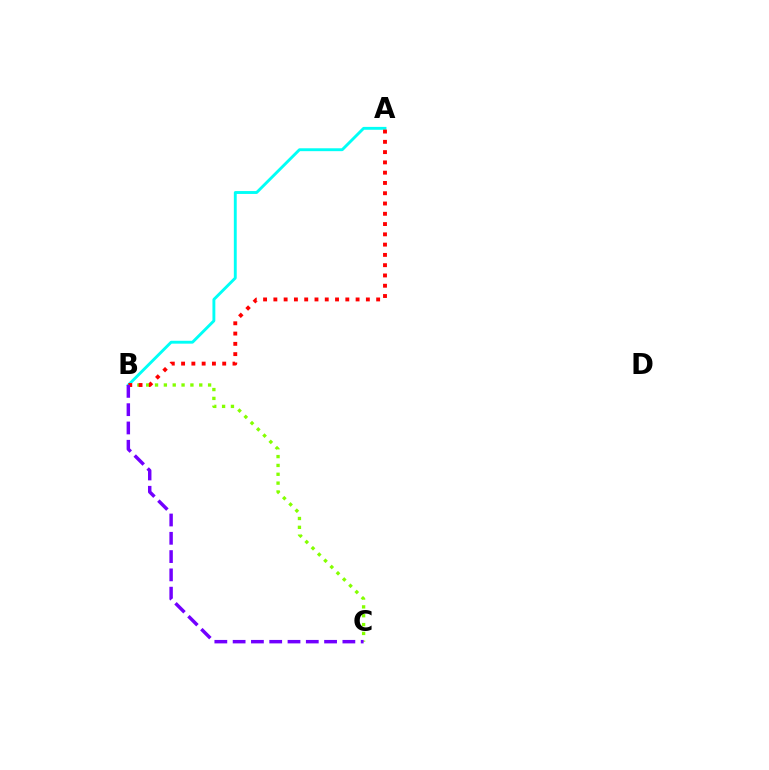{('B', 'C'): [{'color': '#84ff00', 'line_style': 'dotted', 'thickness': 2.4}, {'color': '#7200ff', 'line_style': 'dashed', 'thickness': 2.48}], ('A', 'B'): [{'color': '#00fff6', 'line_style': 'solid', 'thickness': 2.07}, {'color': '#ff0000', 'line_style': 'dotted', 'thickness': 2.79}]}